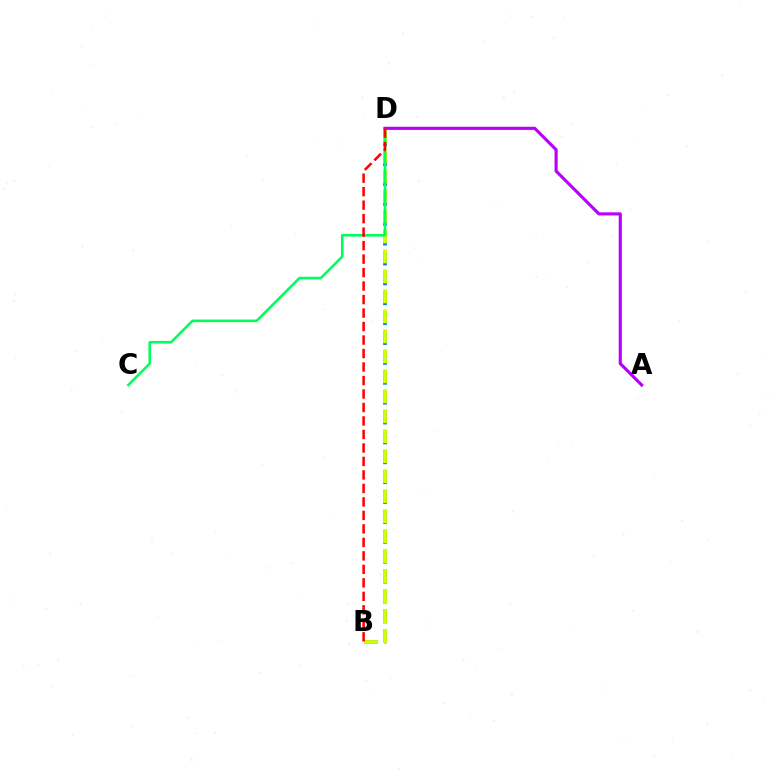{('B', 'D'): [{'color': '#0074ff', 'line_style': 'dashed', 'thickness': 2.7}, {'color': '#d1ff00', 'line_style': 'dashed', 'thickness': 2.71}, {'color': '#ff0000', 'line_style': 'dashed', 'thickness': 1.83}], ('C', 'D'): [{'color': '#00ff5c', 'line_style': 'solid', 'thickness': 1.86}], ('A', 'D'): [{'color': '#b900ff', 'line_style': 'solid', 'thickness': 2.26}]}